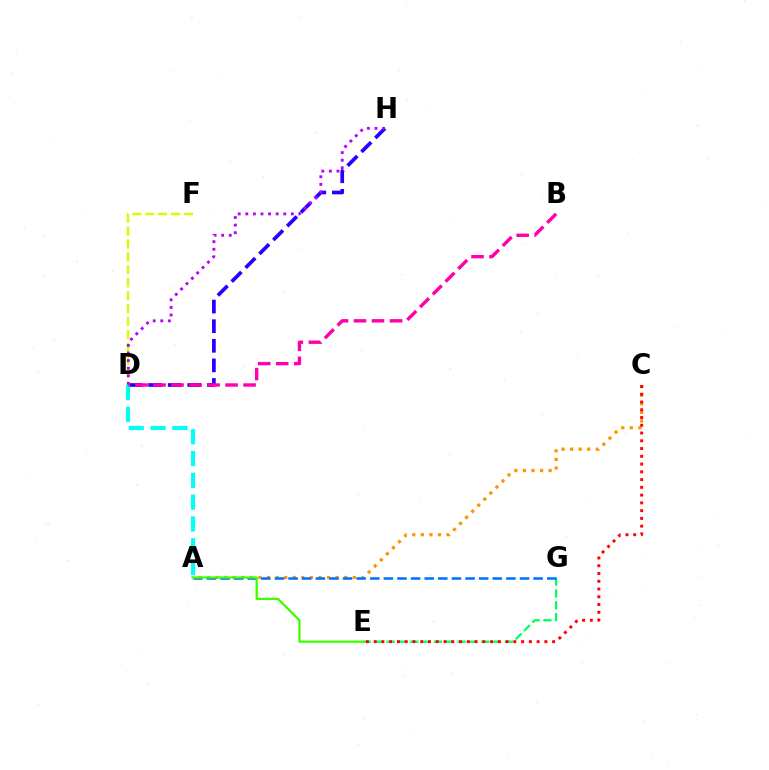{('D', 'H'): [{'color': '#2500ff', 'line_style': 'dashed', 'thickness': 2.66}, {'color': '#b900ff', 'line_style': 'dotted', 'thickness': 2.06}], ('A', 'C'): [{'color': '#ff9400', 'line_style': 'dotted', 'thickness': 2.33}], ('E', 'G'): [{'color': '#00ff5c', 'line_style': 'dashed', 'thickness': 1.61}], ('A', 'D'): [{'color': '#00fff6', 'line_style': 'dashed', 'thickness': 2.96}], ('D', 'F'): [{'color': '#d1ff00', 'line_style': 'dashed', 'thickness': 1.76}], ('A', 'G'): [{'color': '#0074ff', 'line_style': 'dashed', 'thickness': 1.85}], ('C', 'E'): [{'color': '#ff0000', 'line_style': 'dotted', 'thickness': 2.11}], ('B', 'D'): [{'color': '#ff00ac', 'line_style': 'dashed', 'thickness': 2.45}], ('A', 'E'): [{'color': '#3dff00', 'line_style': 'solid', 'thickness': 1.63}]}